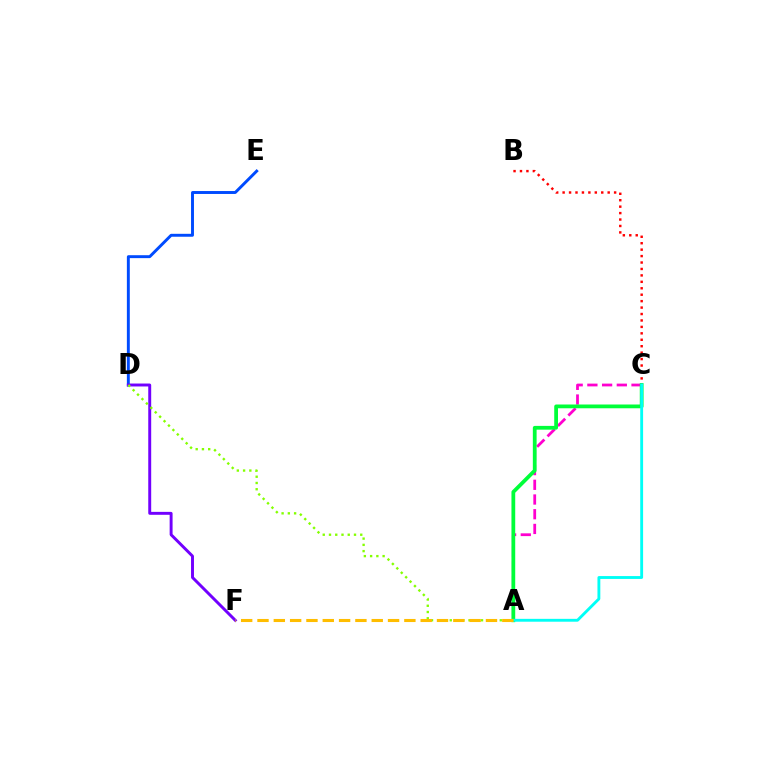{('A', 'C'): [{'color': '#ff00cf', 'line_style': 'dashed', 'thickness': 2.0}, {'color': '#00ff39', 'line_style': 'solid', 'thickness': 2.72}, {'color': '#00fff6', 'line_style': 'solid', 'thickness': 2.06}], ('B', 'C'): [{'color': '#ff0000', 'line_style': 'dotted', 'thickness': 1.75}], ('D', 'E'): [{'color': '#004bff', 'line_style': 'solid', 'thickness': 2.11}], ('D', 'F'): [{'color': '#7200ff', 'line_style': 'solid', 'thickness': 2.11}], ('A', 'D'): [{'color': '#84ff00', 'line_style': 'dotted', 'thickness': 1.7}], ('A', 'F'): [{'color': '#ffbd00', 'line_style': 'dashed', 'thickness': 2.22}]}